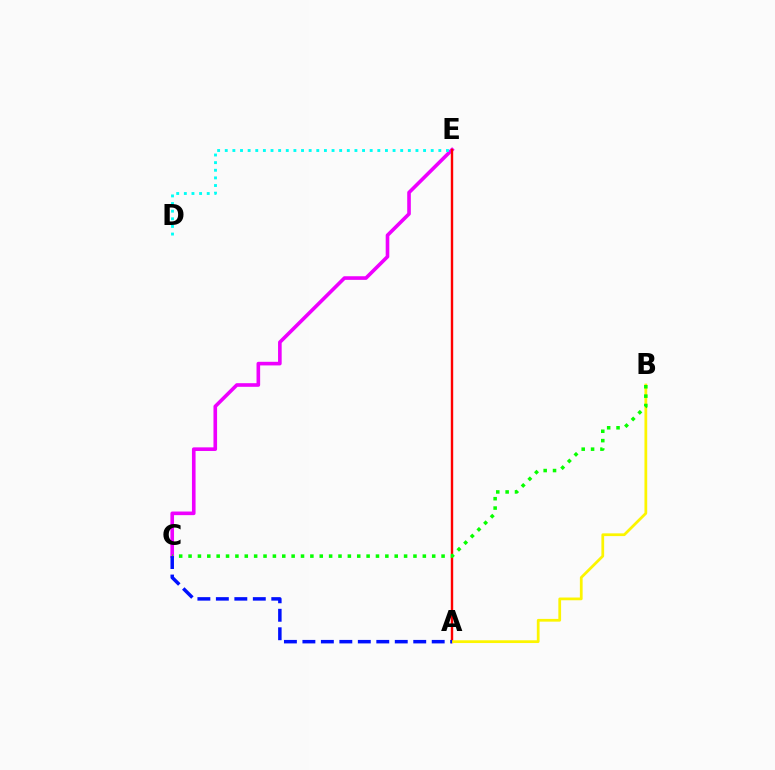{('C', 'E'): [{'color': '#ee00ff', 'line_style': 'solid', 'thickness': 2.6}], ('A', 'E'): [{'color': '#ff0000', 'line_style': 'solid', 'thickness': 1.73}], ('A', 'B'): [{'color': '#fcf500', 'line_style': 'solid', 'thickness': 1.98}], ('D', 'E'): [{'color': '#00fff6', 'line_style': 'dotted', 'thickness': 2.07}], ('B', 'C'): [{'color': '#08ff00', 'line_style': 'dotted', 'thickness': 2.55}], ('A', 'C'): [{'color': '#0010ff', 'line_style': 'dashed', 'thickness': 2.51}]}